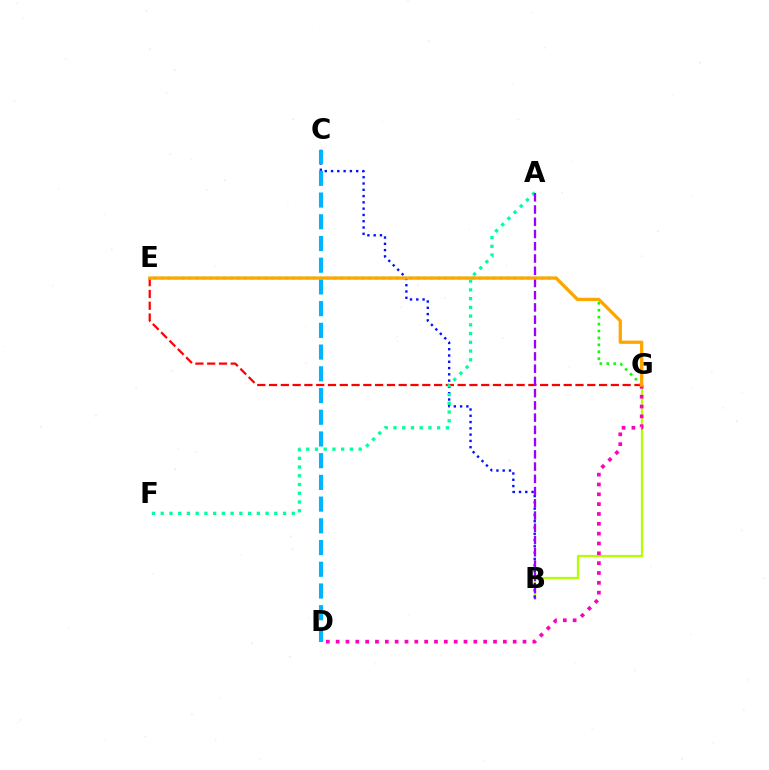{('B', 'G'): [{'color': '#b3ff00', 'line_style': 'solid', 'thickness': 1.62}], ('B', 'C'): [{'color': '#0010ff', 'line_style': 'dotted', 'thickness': 1.71}], ('C', 'D'): [{'color': '#00b5ff', 'line_style': 'dashed', 'thickness': 2.95}], ('D', 'G'): [{'color': '#ff00bd', 'line_style': 'dotted', 'thickness': 2.67}], ('E', 'G'): [{'color': '#ff0000', 'line_style': 'dashed', 'thickness': 1.6}, {'color': '#08ff00', 'line_style': 'dotted', 'thickness': 1.88}, {'color': '#ffa500', 'line_style': 'solid', 'thickness': 2.36}], ('A', 'F'): [{'color': '#00ff9d', 'line_style': 'dotted', 'thickness': 2.37}], ('A', 'B'): [{'color': '#9b00ff', 'line_style': 'dashed', 'thickness': 1.66}]}